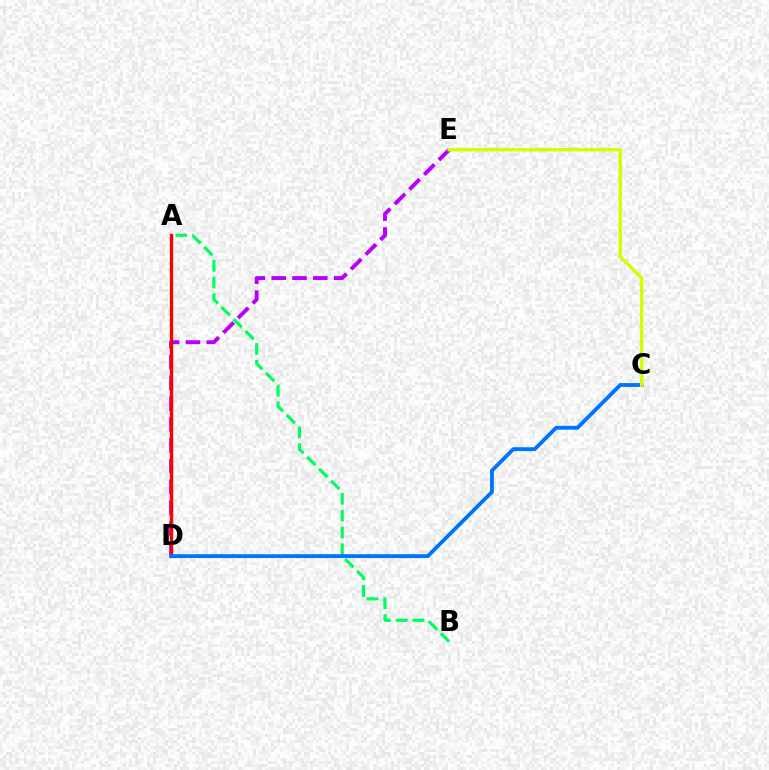{('D', 'E'): [{'color': '#b900ff', 'line_style': 'dashed', 'thickness': 2.83}], ('A', 'B'): [{'color': '#00ff5c', 'line_style': 'dashed', 'thickness': 2.29}], ('A', 'D'): [{'color': '#ff0000', 'line_style': 'solid', 'thickness': 2.4}], ('C', 'D'): [{'color': '#0074ff', 'line_style': 'solid', 'thickness': 2.77}], ('C', 'E'): [{'color': '#d1ff00', 'line_style': 'solid', 'thickness': 2.44}]}